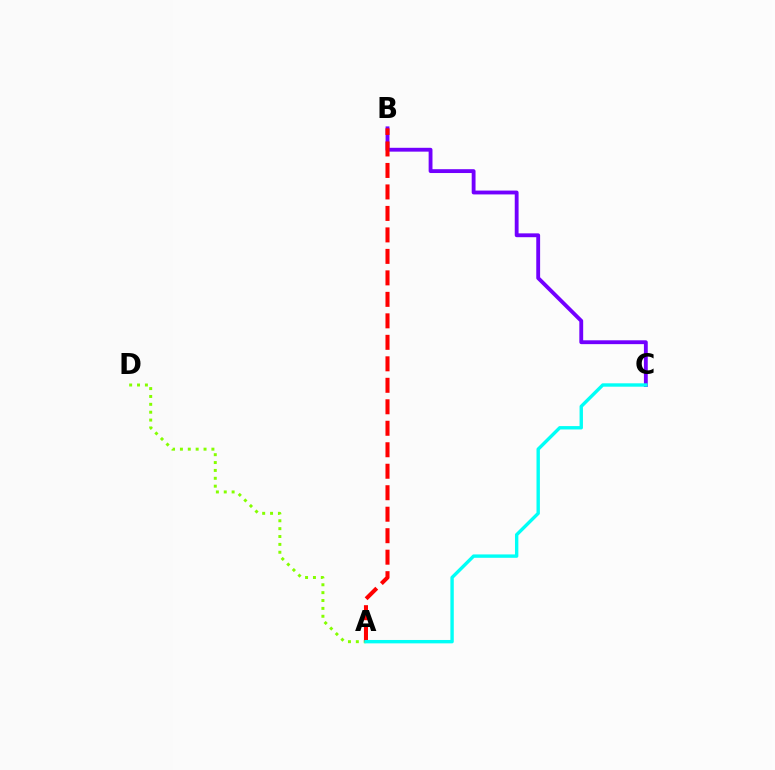{('A', 'D'): [{'color': '#84ff00', 'line_style': 'dotted', 'thickness': 2.14}], ('B', 'C'): [{'color': '#7200ff', 'line_style': 'solid', 'thickness': 2.77}], ('A', 'B'): [{'color': '#ff0000', 'line_style': 'dashed', 'thickness': 2.92}], ('A', 'C'): [{'color': '#00fff6', 'line_style': 'solid', 'thickness': 2.44}]}